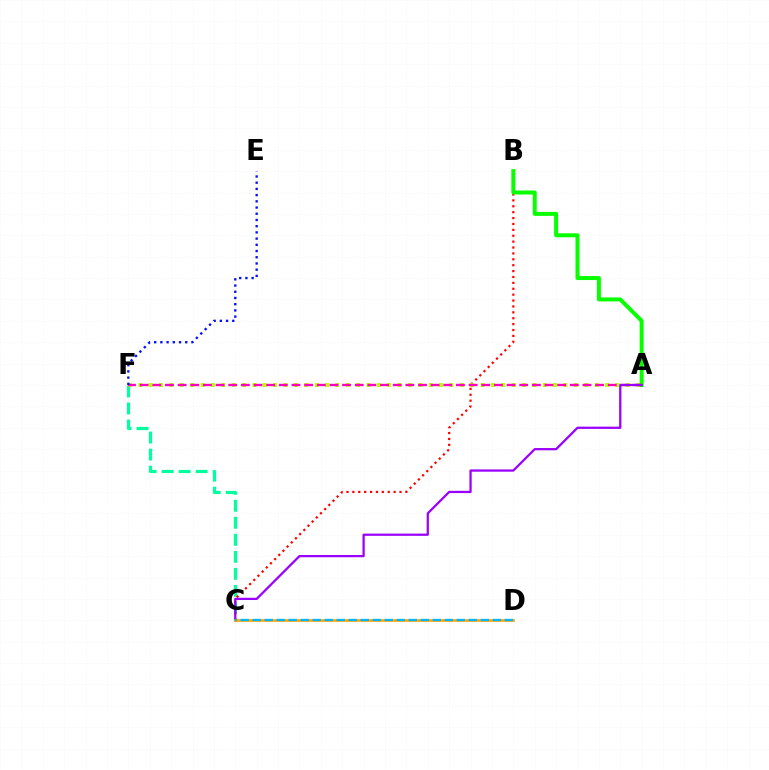{('C', 'F'): [{'color': '#00ff9d', 'line_style': 'dashed', 'thickness': 2.31}], ('B', 'C'): [{'color': '#ff0000', 'line_style': 'dotted', 'thickness': 1.6}], ('A', 'F'): [{'color': '#b3ff00', 'line_style': 'dotted', 'thickness': 2.82}, {'color': '#ff00bd', 'line_style': 'dashed', 'thickness': 1.72}], ('A', 'B'): [{'color': '#08ff00', 'line_style': 'solid', 'thickness': 2.87}], ('A', 'C'): [{'color': '#9b00ff', 'line_style': 'solid', 'thickness': 1.62}], ('E', 'F'): [{'color': '#0010ff', 'line_style': 'dotted', 'thickness': 1.69}], ('C', 'D'): [{'color': '#ffa500', 'line_style': 'solid', 'thickness': 1.94}, {'color': '#00b5ff', 'line_style': 'dashed', 'thickness': 1.63}]}